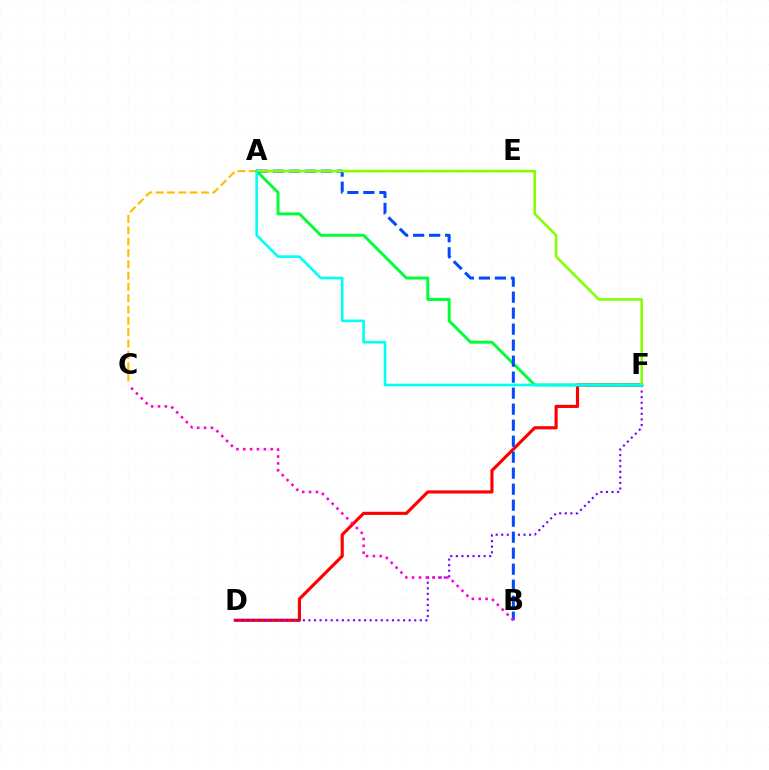{('D', 'F'): [{'color': '#ff0000', 'line_style': 'solid', 'thickness': 2.26}, {'color': '#7200ff', 'line_style': 'dotted', 'thickness': 1.51}], ('A', 'C'): [{'color': '#ffbd00', 'line_style': 'dashed', 'thickness': 1.54}], ('A', 'F'): [{'color': '#00ff39', 'line_style': 'solid', 'thickness': 2.13}, {'color': '#84ff00', 'line_style': 'solid', 'thickness': 1.85}, {'color': '#00fff6', 'line_style': 'solid', 'thickness': 1.89}], ('A', 'B'): [{'color': '#004bff', 'line_style': 'dashed', 'thickness': 2.17}], ('B', 'C'): [{'color': '#ff00cf', 'line_style': 'dotted', 'thickness': 1.86}]}